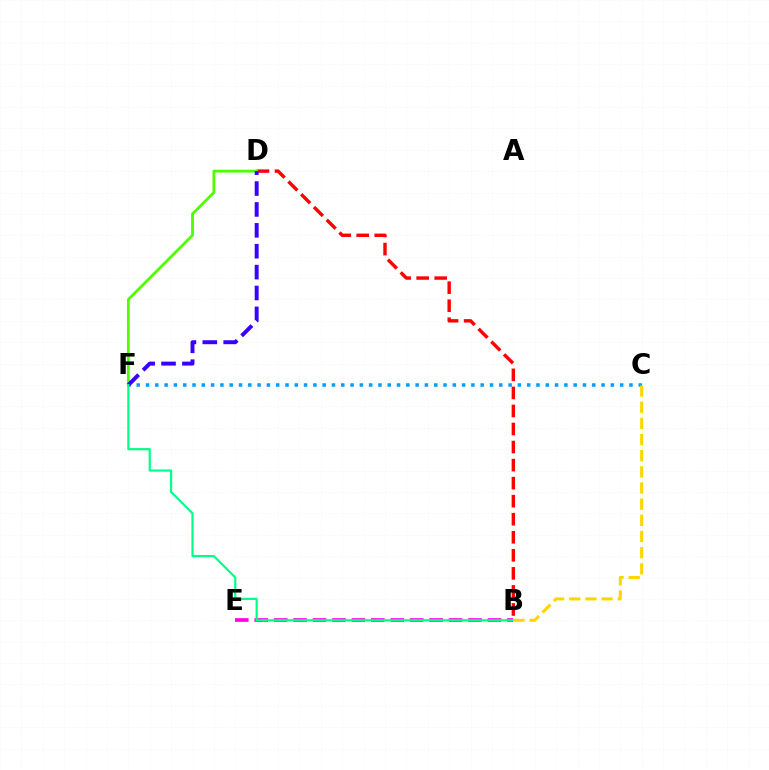{('B', 'E'): [{'color': '#ff00ed', 'line_style': 'dashed', 'thickness': 2.64}], ('C', 'F'): [{'color': '#009eff', 'line_style': 'dotted', 'thickness': 2.53}], ('B', 'D'): [{'color': '#ff0000', 'line_style': 'dashed', 'thickness': 2.45}], ('D', 'F'): [{'color': '#4fff00', 'line_style': 'solid', 'thickness': 2.03}, {'color': '#3700ff', 'line_style': 'dashed', 'thickness': 2.84}], ('B', 'F'): [{'color': '#00ff86', 'line_style': 'solid', 'thickness': 1.57}], ('B', 'C'): [{'color': '#ffd500', 'line_style': 'dashed', 'thickness': 2.2}]}